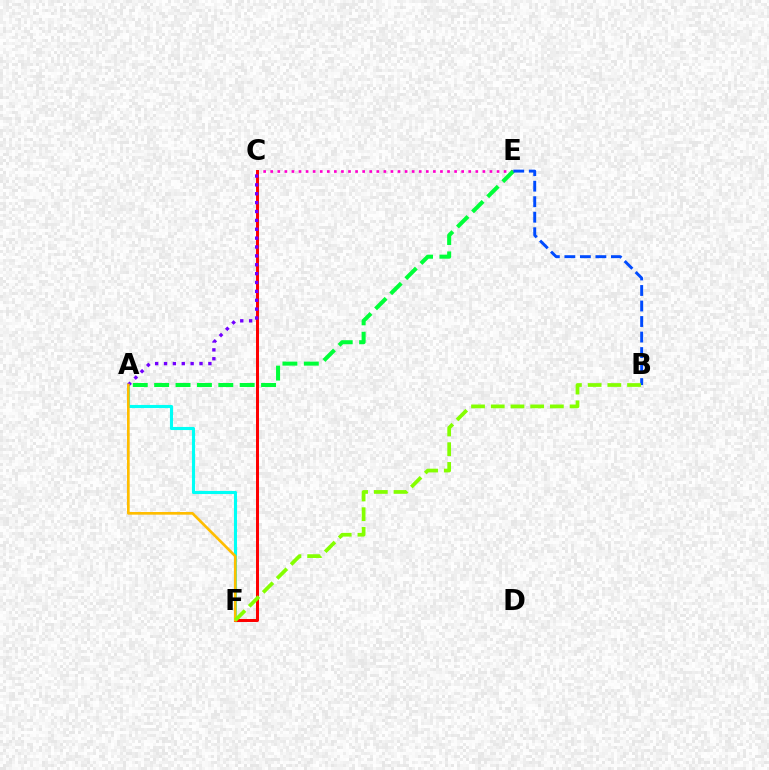{('C', 'E'): [{'color': '#ff00cf', 'line_style': 'dotted', 'thickness': 1.92}], ('A', 'F'): [{'color': '#00fff6', 'line_style': 'solid', 'thickness': 2.24}, {'color': '#ffbd00', 'line_style': 'solid', 'thickness': 1.93}], ('C', 'F'): [{'color': '#ff0000', 'line_style': 'solid', 'thickness': 2.14}], ('A', 'E'): [{'color': '#00ff39', 'line_style': 'dashed', 'thickness': 2.9}], ('B', 'E'): [{'color': '#004bff', 'line_style': 'dashed', 'thickness': 2.11}], ('A', 'C'): [{'color': '#7200ff', 'line_style': 'dotted', 'thickness': 2.41}], ('B', 'F'): [{'color': '#84ff00', 'line_style': 'dashed', 'thickness': 2.68}]}